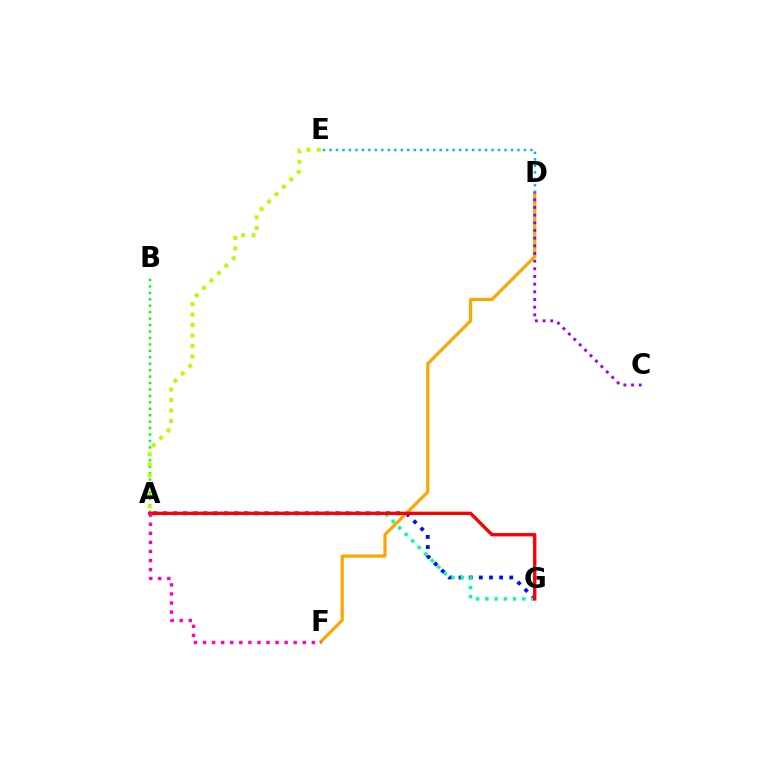{('A', 'B'): [{'color': '#08ff00', 'line_style': 'dotted', 'thickness': 1.75}], ('A', 'G'): [{'color': '#0010ff', 'line_style': 'dotted', 'thickness': 2.76}, {'color': '#00ff9d', 'line_style': 'dotted', 'thickness': 2.51}, {'color': '#ff0000', 'line_style': 'solid', 'thickness': 2.42}], ('A', 'E'): [{'color': '#b3ff00', 'line_style': 'dotted', 'thickness': 2.85}], ('D', 'F'): [{'color': '#ffa500', 'line_style': 'solid', 'thickness': 2.3}], ('D', 'E'): [{'color': '#00b5ff', 'line_style': 'dotted', 'thickness': 1.76}], ('C', 'D'): [{'color': '#9b00ff', 'line_style': 'dotted', 'thickness': 2.08}], ('A', 'F'): [{'color': '#ff00bd', 'line_style': 'dotted', 'thickness': 2.46}]}